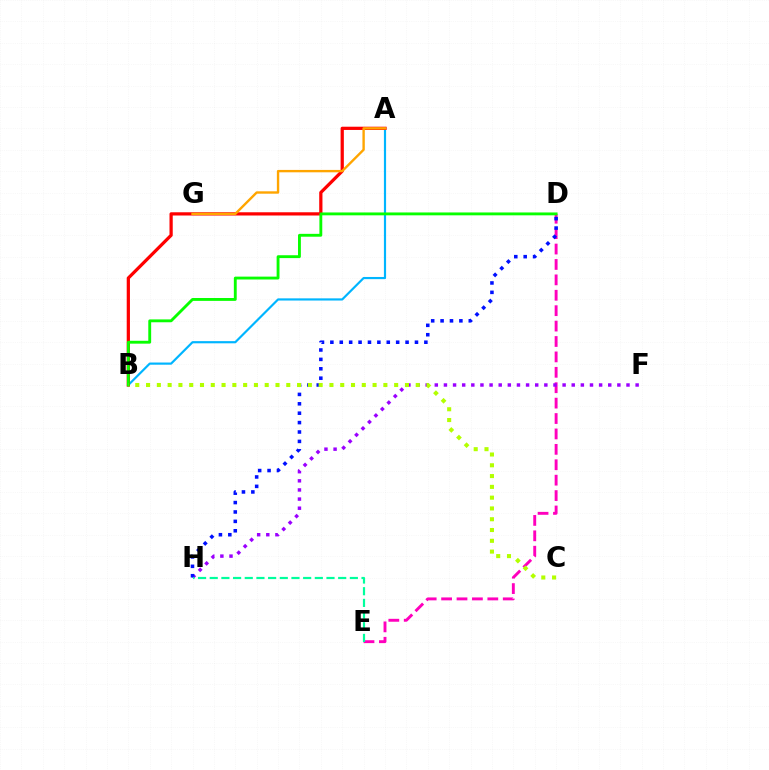{('D', 'E'): [{'color': '#ff00bd', 'line_style': 'dashed', 'thickness': 2.09}], ('F', 'H'): [{'color': '#9b00ff', 'line_style': 'dotted', 'thickness': 2.48}], ('D', 'H'): [{'color': '#0010ff', 'line_style': 'dotted', 'thickness': 2.55}], ('E', 'H'): [{'color': '#00ff9d', 'line_style': 'dashed', 'thickness': 1.59}], ('A', 'B'): [{'color': '#00b5ff', 'line_style': 'solid', 'thickness': 1.57}, {'color': '#ff0000', 'line_style': 'solid', 'thickness': 2.33}], ('B', 'D'): [{'color': '#08ff00', 'line_style': 'solid', 'thickness': 2.06}], ('B', 'C'): [{'color': '#b3ff00', 'line_style': 'dotted', 'thickness': 2.93}], ('A', 'G'): [{'color': '#ffa500', 'line_style': 'solid', 'thickness': 1.72}]}